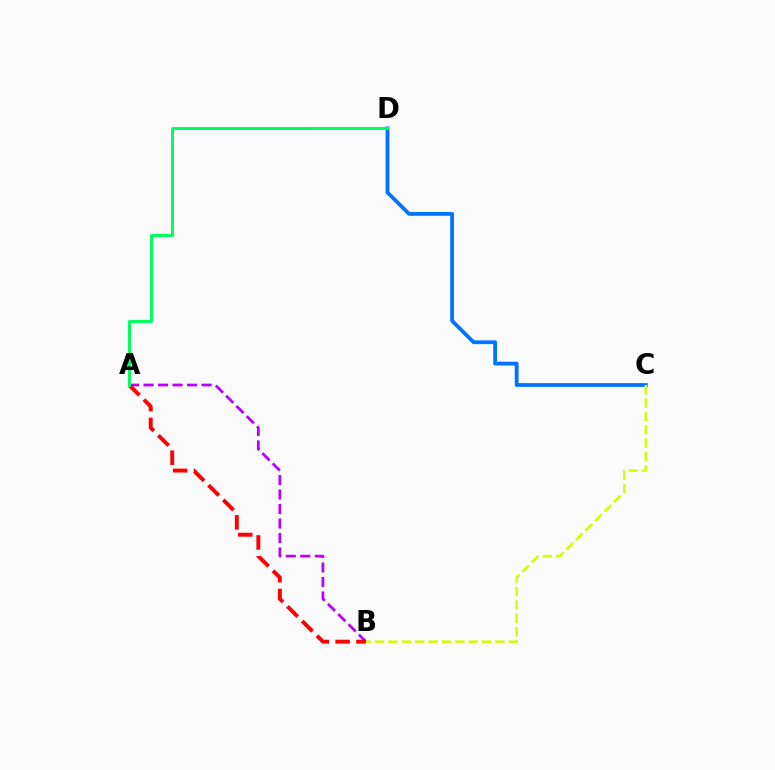{('A', 'B'): [{'color': '#b900ff', 'line_style': 'dashed', 'thickness': 1.97}, {'color': '#ff0000', 'line_style': 'dashed', 'thickness': 2.83}], ('C', 'D'): [{'color': '#0074ff', 'line_style': 'solid', 'thickness': 2.74}], ('B', 'C'): [{'color': '#d1ff00', 'line_style': 'dashed', 'thickness': 1.82}], ('A', 'D'): [{'color': '#00ff5c', 'line_style': 'solid', 'thickness': 2.14}]}